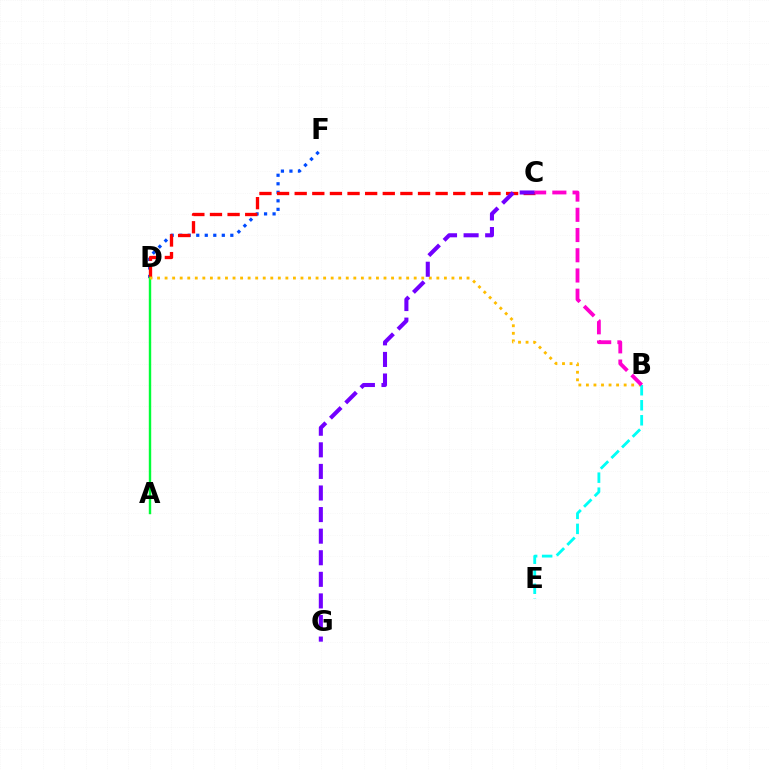{('D', 'F'): [{'color': '#004bff', 'line_style': 'dotted', 'thickness': 2.31}], ('A', 'D'): [{'color': '#84ff00', 'line_style': 'solid', 'thickness': 1.51}, {'color': '#00ff39', 'line_style': 'solid', 'thickness': 1.69}], ('C', 'D'): [{'color': '#ff0000', 'line_style': 'dashed', 'thickness': 2.39}], ('B', 'D'): [{'color': '#ffbd00', 'line_style': 'dotted', 'thickness': 2.05}], ('C', 'G'): [{'color': '#7200ff', 'line_style': 'dashed', 'thickness': 2.93}], ('B', 'E'): [{'color': '#00fff6', 'line_style': 'dashed', 'thickness': 2.04}], ('B', 'C'): [{'color': '#ff00cf', 'line_style': 'dashed', 'thickness': 2.75}]}